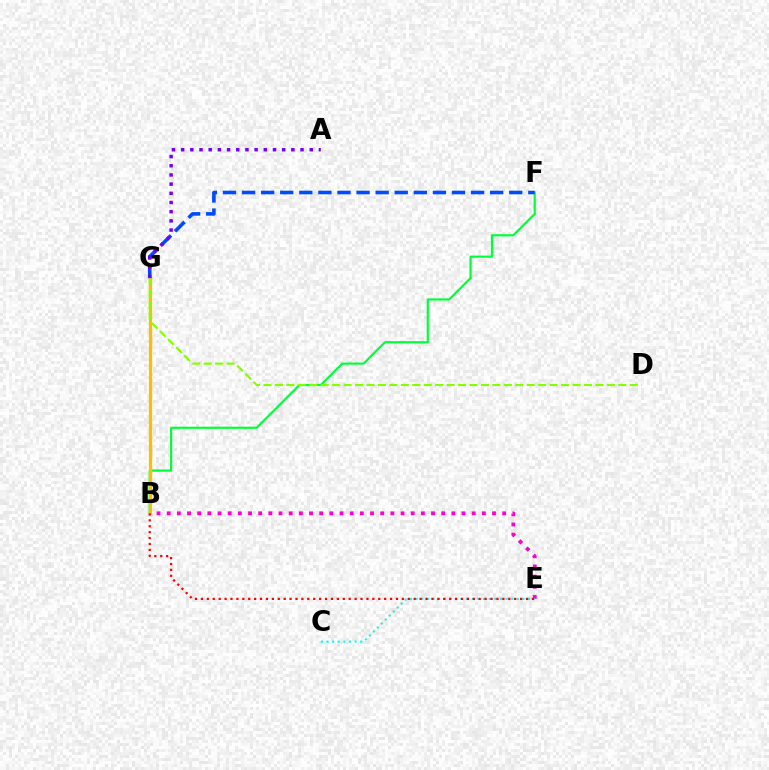{('B', 'E'): [{'color': '#ff00cf', 'line_style': 'dotted', 'thickness': 2.76}, {'color': '#ff0000', 'line_style': 'dotted', 'thickness': 1.61}], ('C', 'E'): [{'color': '#00fff6', 'line_style': 'dotted', 'thickness': 1.53}], ('B', 'F'): [{'color': '#00ff39', 'line_style': 'solid', 'thickness': 1.55}], ('B', 'G'): [{'color': '#ffbd00', 'line_style': 'solid', 'thickness': 2.3}], ('D', 'G'): [{'color': '#84ff00', 'line_style': 'dashed', 'thickness': 1.55}], ('F', 'G'): [{'color': '#004bff', 'line_style': 'dashed', 'thickness': 2.59}], ('A', 'G'): [{'color': '#7200ff', 'line_style': 'dotted', 'thickness': 2.5}]}